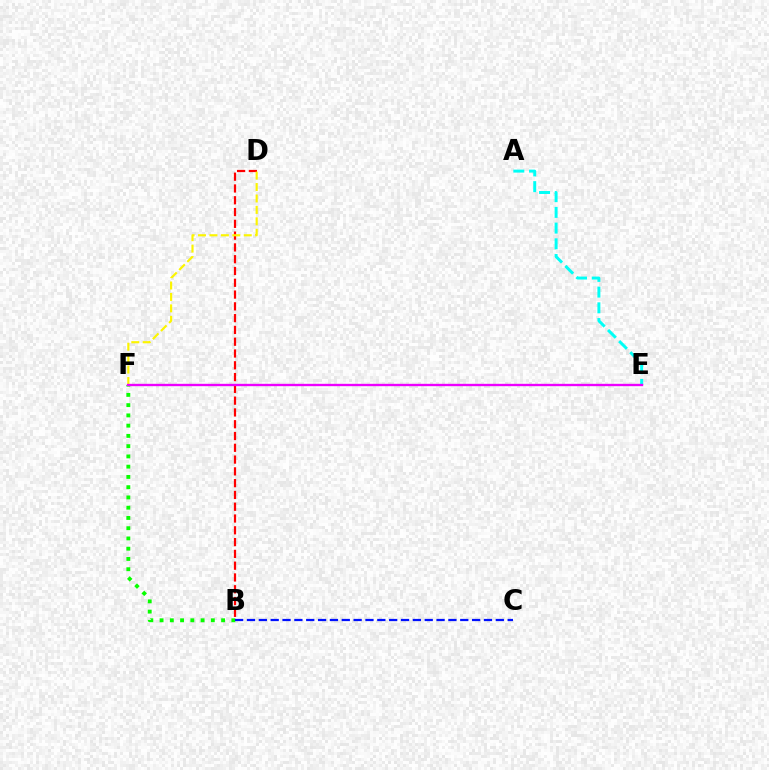{('A', 'E'): [{'color': '#00fff6', 'line_style': 'dashed', 'thickness': 2.13}], ('B', 'F'): [{'color': '#08ff00', 'line_style': 'dotted', 'thickness': 2.79}], ('B', 'D'): [{'color': '#ff0000', 'line_style': 'dashed', 'thickness': 1.6}], ('D', 'F'): [{'color': '#fcf500', 'line_style': 'dashed', 'thickness': 1.55}], ('B', 'C'): [{'color': '#0010ff', 'line_style': 'dashed', 'thickness': 1.61}], ('E', 'F'): [{'color': '#ee00ff', 'line_style': 'solid', 'thickness': 1.7}]}